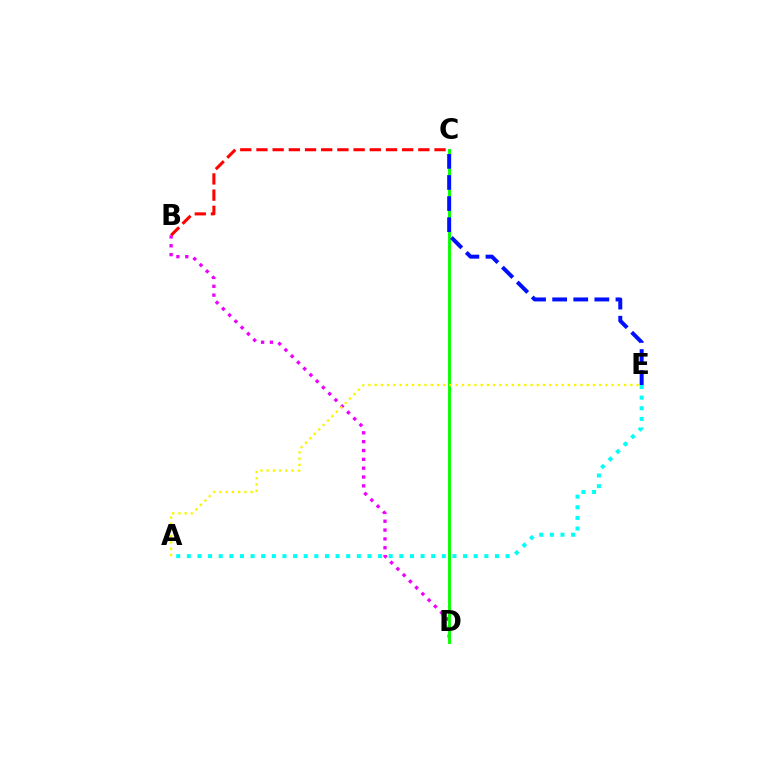{('B', 'D'): [{'color': '#ee00ff', 'line_style': 'dotted', 'thickness': 2.4}], ('C', 'D'): [{'color': '#08ff00', 'line_style': 'solid', 'thickness': 2.1}], ('C', 'E'): [{'color': '#0010ff', 'line_style': 'dashed', 'thickness': 2.87}], ('A', 'E'): [{'color': '#00fff6', 'line_style': 'dotted', 'thickness': 2.89}, {'color': '#fcf500', 'line_style': 'dotted', 'thickness': 1.69}], ('B', 'C'): [{'color': '#ff0000', 'line_style': 'dashed', 'thickness': 2.2}]}